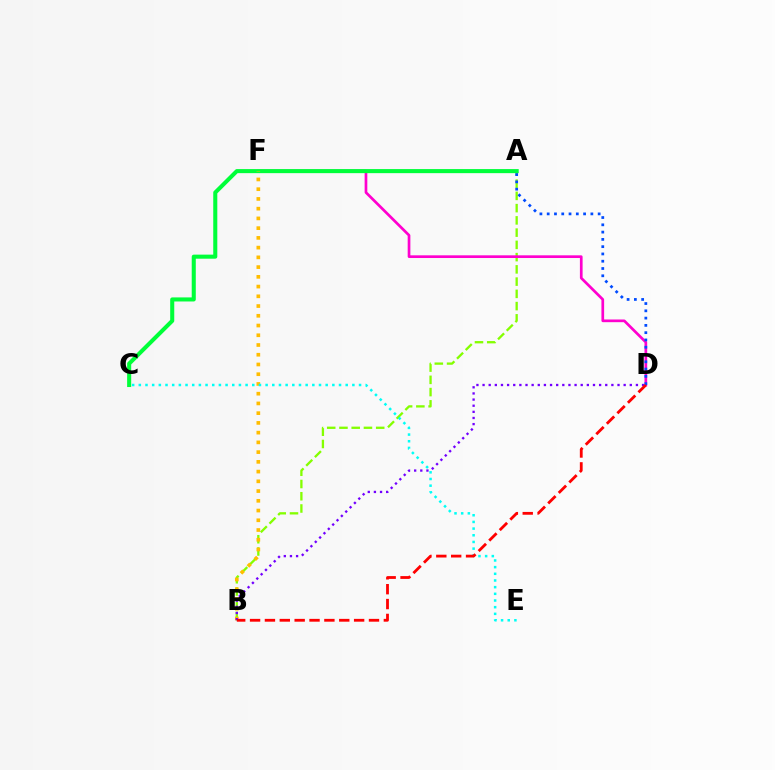{('A', 'B'): [{'color': '#84ff00', 'line_style': 'dashed', 'thickness': 1.66}], ('D', 'F'): [{'color': '#ff00cf', 'line_style': 'solid', 'thickness': 1.94}], ('A', 'C'): [{'color': '#00ff39', 'line_style': 'solid', 'thickness': 2.93}], ('B', 'F'): [{'color': '#ffbd00', 'line_style': 'dotted', 'thickness': 2.65}], ('C', 'E'): [{'color': '#00fff6', 'line_style': 'dotted', 'thickness': 1.81}], ('A', 'D'): [{'color': '#004bff', 'line_style': 'dotted', 'thickness': 1.98}], ('B', 'D'): [{'color': '#7200ff', 'line_style': 'dotted', 'thickness': 1.67}, {'color': '#ff0000', 'line_style': 'dashed', 'thickness': 2.02}]}